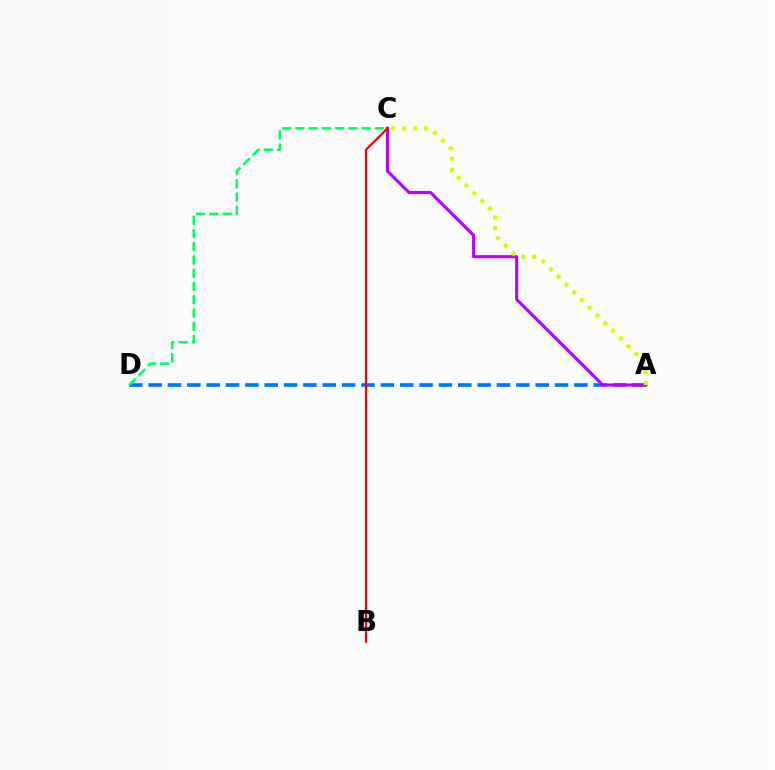{('A', 'D'): [{'color': '#0074ff', 'line_style': 'dashed', 'thickness': 2.63}], ('A', 'C'): [{'color': '#b900ff', 'line_style': 'solid', 'thickness': 2.22}, {'color': '#d1ff00', 'line_style': 'dotted', 'thickness': 2.97}], ('B', 'C'): [{'color': '#ff0000', 'line_style': 'solid', 'thickness': 1.6}], ('C', 'D'): [{'color': '#00ff5c', 'line_style': 'dashed', 'thickness': 1.8}]}